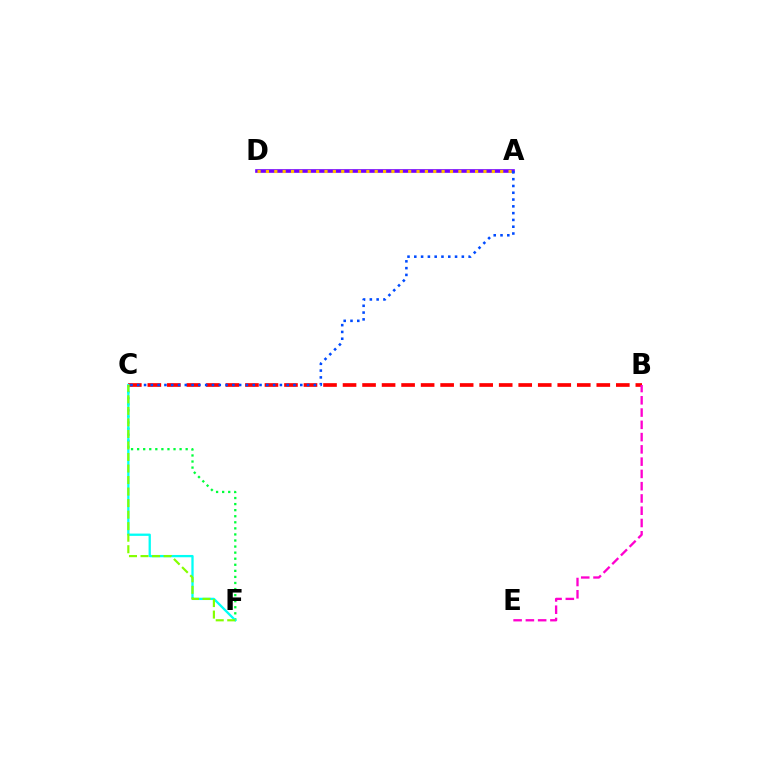{('C', 'F'): [{'color': '#00ff39', 'line_style': 'dotted', 'thickness': 1.65}, {'color': '#00fff6', 'line_style': 'solid', 'thickness': 1.66}, {'color': '#84ff00', 'line_style': 'dashed', 'thickness': 1.57}], ('B', 'C'): [{'color': '#ff0000', 'line_style': 'dashed', 'thickness': 2.65}], ('A', 'D'): [{'color': '#7200ff', 'line_style': 'solid', 'thickness': 2.62}, {'color': '#ffbd00', 'line_style': 'dotted', 'thickness': 2.27}], ('B', 'E'): [{'color': '#ff00cf', 'line_style': 'dashed', 'thickness': 1.67}], ('A', 'C'): [{'color': '#004bff', 'line_style': 'dotted', 'thickness': 1.85}]}